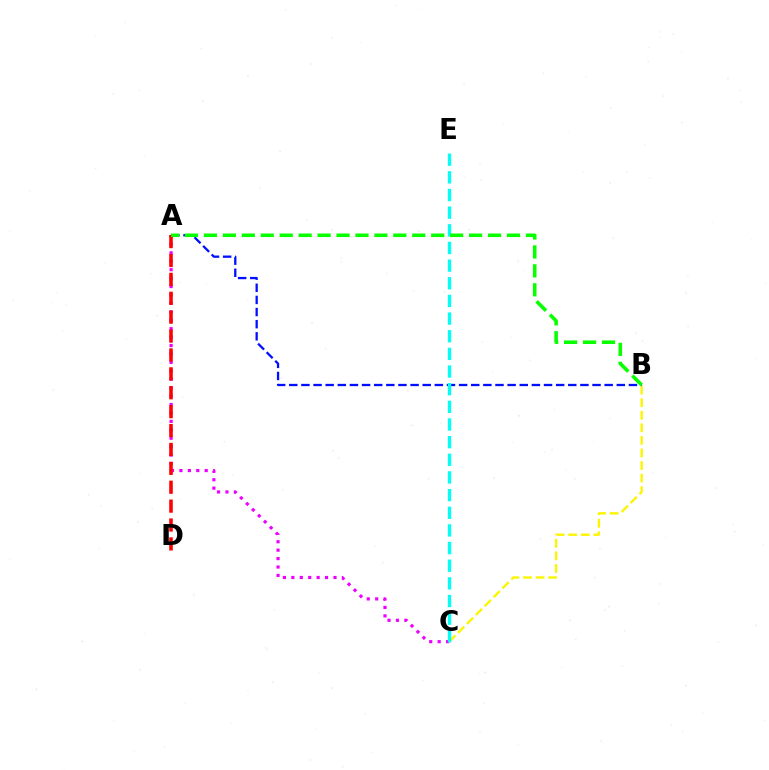{('A', 'C'): [{'color': '#ee00ff', 'line_style': 'dotted', 'thickness': 2.29}], ('B', 'C'): [{'color': '#fcf500', 'line_style': 'dashed', 'thickness': 1.71}], ('A', 'B'): [{'color': '#0010ff', 'line_style': 'dashed', 'thickness': 1.65}, {'color': '#08ff00', 'line_style': 'dashed', 'thickness': 2.57}], ('A', 'D'): [{'color': '#ff0000', 'line_style': 'dashed', 'thickness': 2.57}], ('C', 'E'): [{'color': '#00fff6', 'line_style': 'dashed', 'thickness': 2.4}]}